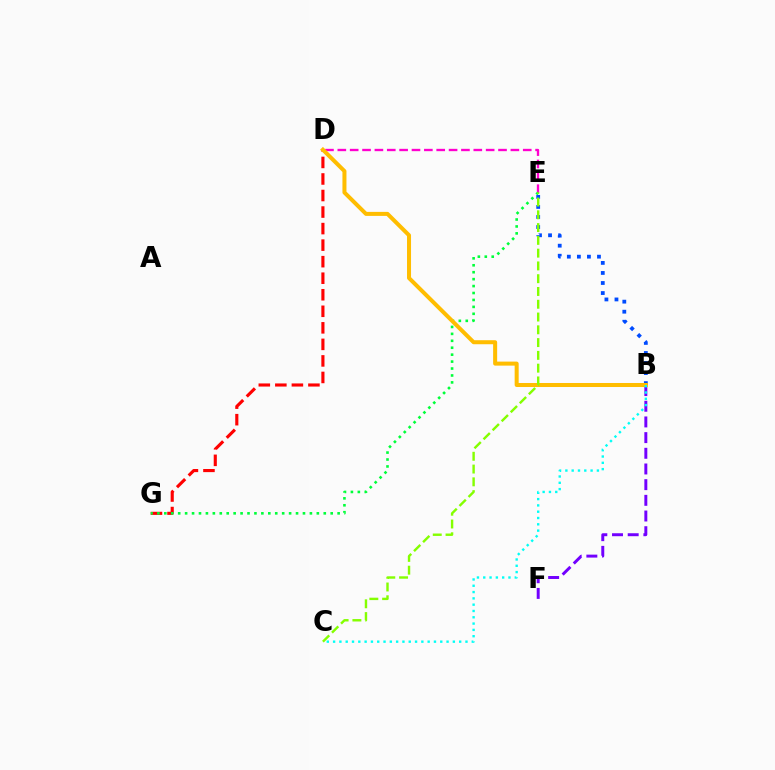{('D', 'G'): [{'color': '#ff0000', 'line_style': 'dashed', 'thickness': 2.25}], ('D', 'E'): [{'color': '#ff00cf', 'line_style': 'dashed', 'thickness': 1.68}], ('B', 'F'): [{'color': '#7200ff', 'line_style': 'dashed', 'thickness': 2.13}], ('B', 'E'): [{'color': '#004bff', 'line_style': 'dotted', 'thickness': 2.73}], ('E', 'G'): [{'color': '#00ff39', 'line_style': 'dotted', 'thickness': 1.88}], ('B', 'D'): [{'color': '#ffbd00', 'line_style': 'solid', 'thickness': 2.89}], ('C', 'E'): [{'color': '#84ff00', 'line_style': 'dashed', 'thickness': 1.74}], ('B', 'C'): [{'color': '#00fff6', 'line_style': 'dotted', 'thickness': 1.71}]}